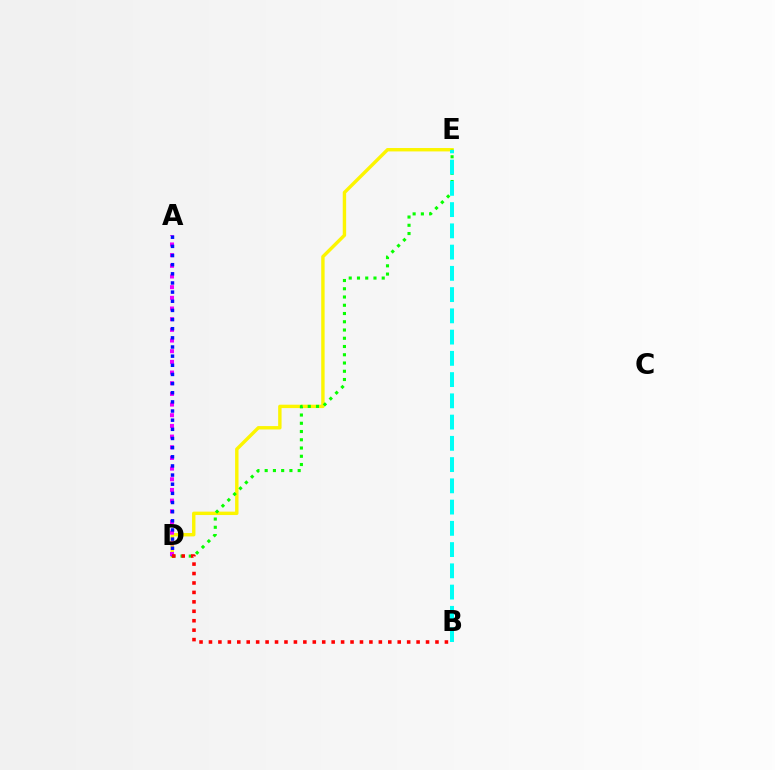{('D', 'E'): [{'color': '#fcf500', 'line_style': 'solid', 'thickness': 2.45}, {'color': '#08ff00', 'line_style': 'dotted', 'thickness': 2.24}], ('A', 'D'): [{'color': '#ee00ff', 'line_style': 'dotted', 'thickness': 2.9}, {'color': '#0010ff', 'line_style': 'dotted', 'thickness': 2.49}], ('B', 'D'): [{'color': '#ff0000', 'line_style': 'dotted', 'thickness': 2.56}], ('B', 'E'): [{'color': '#00fff6', 'line_style': 'dashed', 'thickness': 2.89}]}